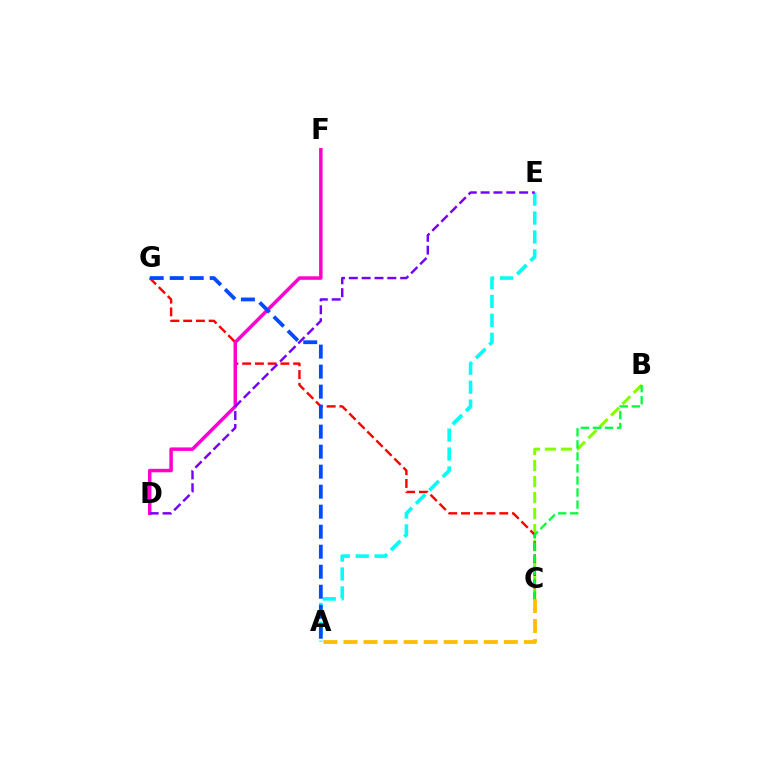{('B', 'C'): [{'color': '#84ff00', 'line_style': 'dashed', 'thickness': 2.18}, {'color': '#00ff39', 'line_style': 'dashed', 'thickness': 1.64}], ('C', 'G'): [{'color': '#ff0000', 'line_style': 'dashed', 'thickness': 1.73}], ('A', 'E'): [{'color': '#00fff6', 'line_style': 'dashed', 'thickness': 2.57}], ('A', 'C'): [{'color': '#ffbd00', 'line_style': 'dashed', 'thickness': 2.72}], ('D', 'F'): [{'color': '#ff00cf', 'line_style': 'solid', 'thickness': 2.52}], ('D', 'E'): [{'color': '#7200ff', 'line_style': 'dashed', 'thickness': 1.74}], ('A', 'G'): [{'color': '#004bff', 'line_style': 'dashed', 'thickness': 2.72}]}